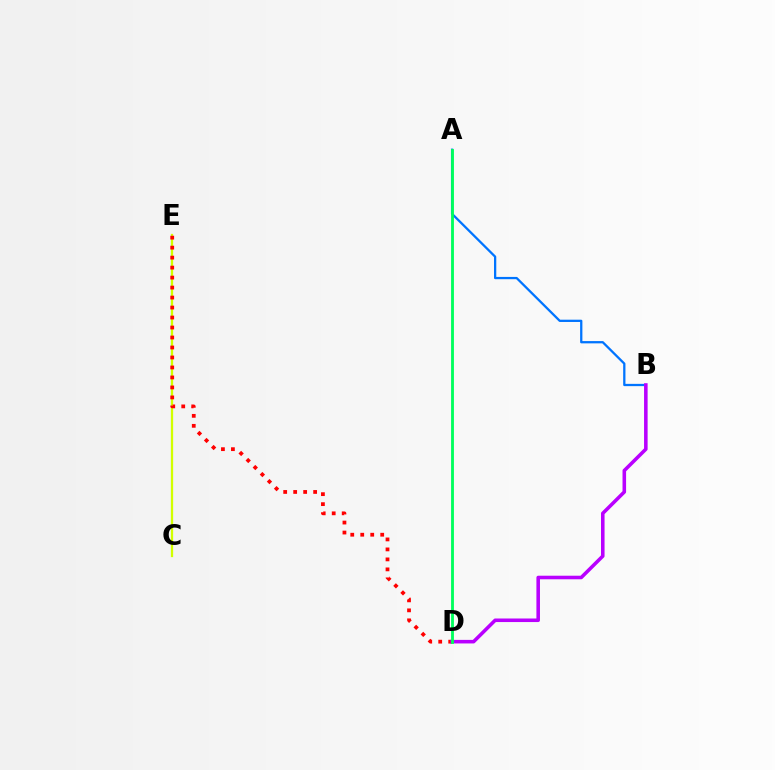{('A', 'B'): [{'color': '#0074ff', 'line_style': 'solid', 'thickness': 1.64}], ('C', 'E'): [{'color': '#d1ff00', 'line_style': 'solid', 'thickness': 1.64}], ('D', 'E'): [{'color': '#ff0000', 'line_style': 'dotted', 'thickness': 2.71}], ('B', 'D'): [{'color': '#b900ff', 'line_style': 'solid', 'thickness': 2.57}], ('A', 'D'): [{'color': '#00ff5c', 'line_style': 'solid', 'thickness': 2.05}]}